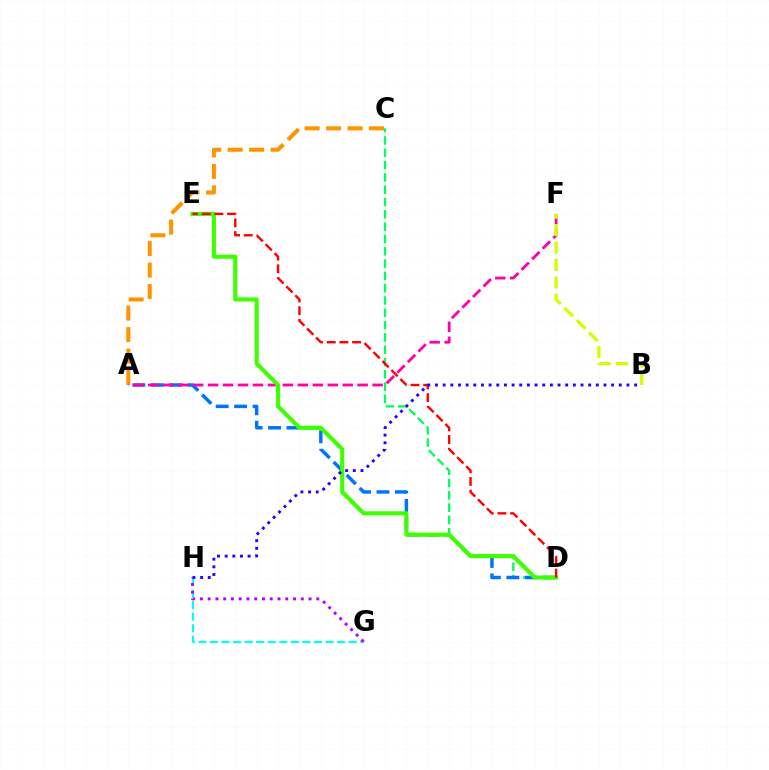{('C', 'D'): [{'color': '#00ff5c', 'line_style': 'dashed', 'thickness': 1.67}], ('A', 'D'): [{'color': '#0074ff', 'line_style': 'dashed', 'thickness': 2.51}], ('A', 'C'): [{'color': '#ff9400', 'line_style': 'dashed', 'thickness': 2.92}], ('A', 'F'): [{'color': '#ff00ac', 'line_style': 'dashed', 'thickness': 2.03}], ('D', 'E'): [{'color': '#3dff00', 'line_style': 'solid', 'thickness': 2.96}, {'color': '#ff0000', 'line_style': 'dashed', 'thickness': 1.72}], ('G', 'H'): [{'color': '#00fff6', 'line_style': 'dashed', 'thickness': 1.57}, {'color': '#b900ff', 'line_style': 'dotted', 'thickness': 2.11}], ('B', 'F'): [{'color': '#d1ff00', 'line_style': 'dashed', 'thickness': 2.37}], ('B', 'H'): [{'color': '#2500ff', 'line_style': 'dotted', 'thickness': 2.08}]}